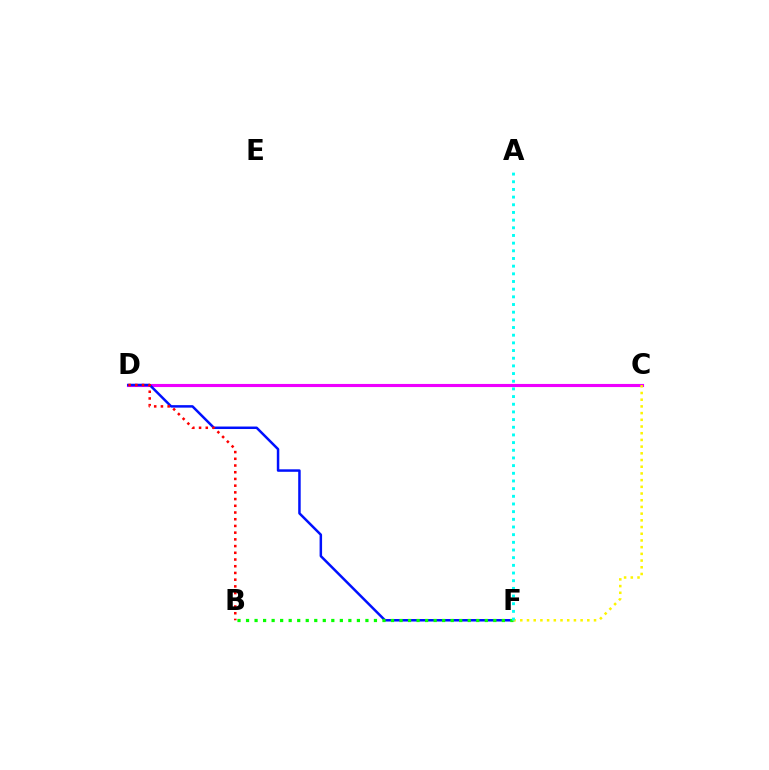{('C', 'D'): [{'color': '#ee00ff', 'line_style': 'solid', 'thickness': 2.25}], ('D', 'F'): [{'color': '#0010ff', 'line_style': 'solid', 'thickness': 1.8}], ('B', 'F'): [{'color': '#08ff00', 'line_style': 'dotted', 'thickness': 2.32}], ('B', 'D'): [{'color': '#ff0000', 'line_style': 'dotted', 'thickness': 1.82}], ('C', 'F'): [{'color': '#fcf500', 'line_style': 'dotted', 'thickness': 1.82}], ('A', 'F'): [{'color': '#00fff6', 'line_style': 'dotted', 'thickness': 2.08}]}